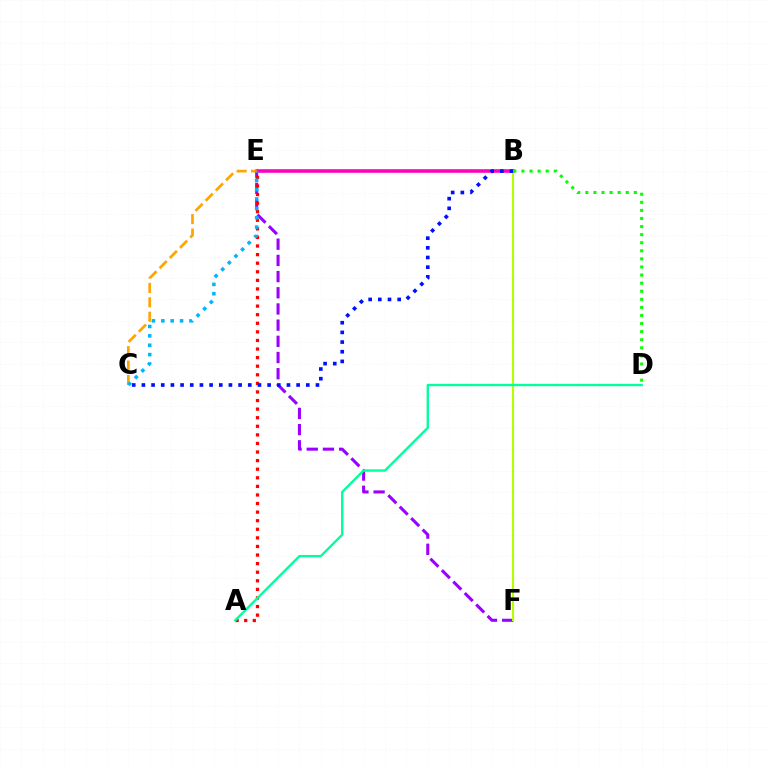{('E', 'F'): [{'color': '#9b00ff', 'line_style': 'dashed', 'thickness': 2.2}], ('A', 'E'): [{'color': '#ff0000', 'line_style': 'dotted', 'thickness': 2.33}], ('B', 'E'): [{'color': '#ff00bd', 'line_style': 'solid', 'thickness': 2.58}], ('C', 'E'): [{'color': '#ffa500', 'line_style': 'dashed', 'thickness': 1.96}, {'color': '#00b5ff', 'line_style': 'dotted', 'thickness': 2.55}], ('B', 'F'): [{'color': '#b3ff00', 'line_style': 'solid', 'thickness': 1.53}], ('A', 'D'): [{'color': '#00ff9d', 'line_style': 'solid', 'thickness': 1.7}], ('B', 'C'): [{'color': '#0010ff', 'line_style': 'dotted', 'thickness': 2.63}], ('B', 'D'): [{'color': '#08ff00', 'line_style': 'dotted', 'thickness': 2.2}]}